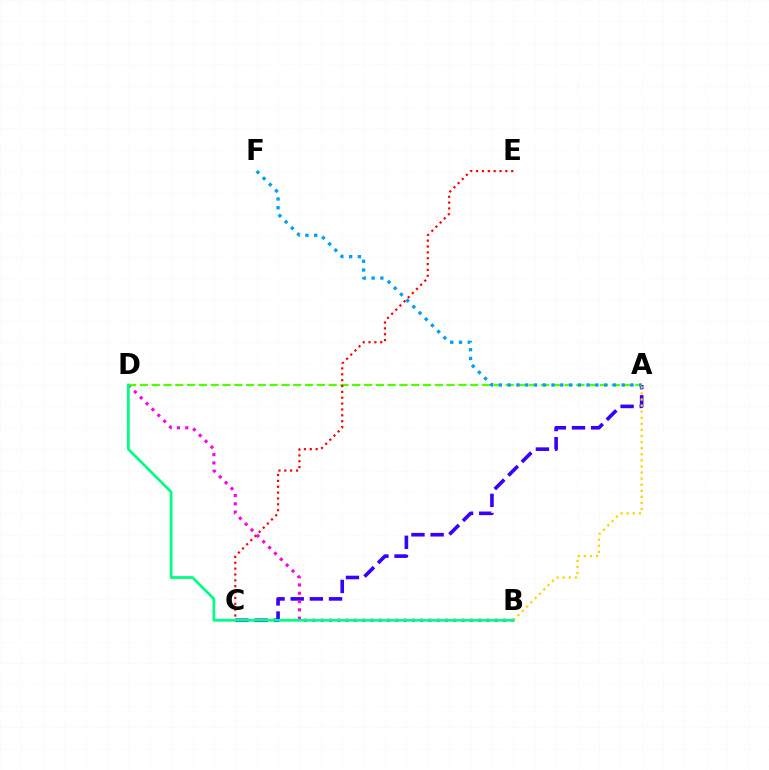{('A', 'C'): [{'color': '#3700ff', 'line_style': 'dashed', 'thickness': 2.6}], ('A', 'B'): [{'color': '#ffd500', 'line_style': 'dotted', 'thickness': 1.65}], ('B', 'D'): [{'color': '#ff00ed', 'line_style': 'dotted', 'thickness': 2.25}, {'color': '#00ff86', 'line_style': 'solid', 'thickness': 1.99}], ('A', 'D'): [{'color': '#4fff00', 'line_style': 'dashed', 'thickness': 1.6}], ('A', 'F'): [{'color': '#009eff', 'line_style': 'dotted', 'thickness': 2.38}], ('C', 'E'): [{'color': '#ff0000', 'line_style': 'dotted', 'thickness': 1.59}]}